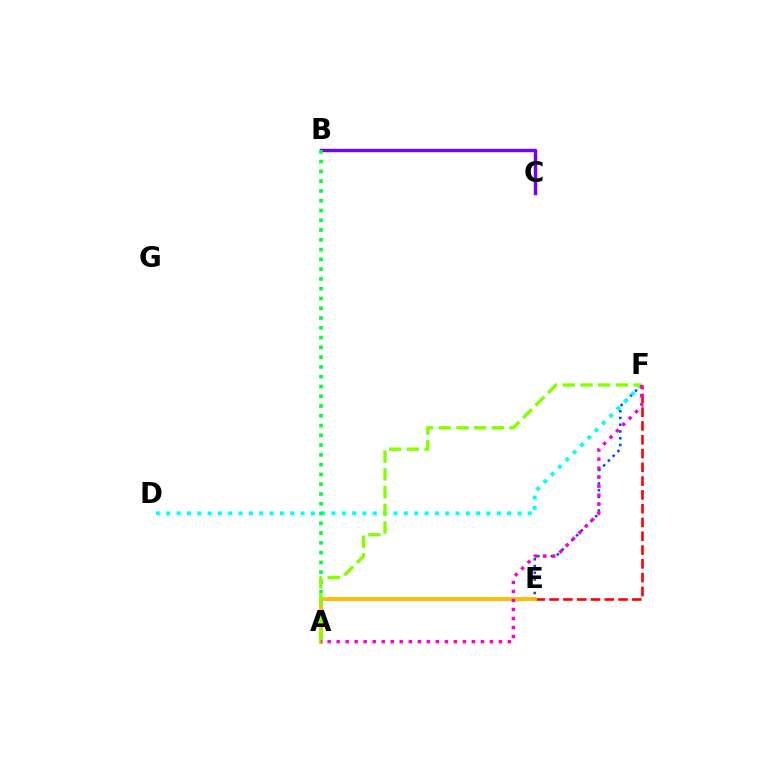{('E', 'F'): [{'color': '#004bff', 'line_style': 'dotted', 'thickness': 1.84}, {'color': '#ff0000', 'line_style': 'dashed', 'thickness': 1.87}], ('D', 'F'): [{'color': '#00fff6', 'line_style': 'dotted', 'thickness': 2.81}], ('B', 'C'): [{'color': '#7200ff', 'line_style': 'solid', 'thickness': 2.45}], ('A', 'B'): [{'color': '#00ff39', 'line_style': 'dotted', 'thickness': 2.66}], ('A', 'E'): [{'color': '#ffbd00', 'line_style': 'solid', 'thickness': 2.82}], ('A', 'F'): [{'color': '#84ff00', 'line_style': 'dashed', 'thickness': 2.41}, {'color': '#ff00cf', 'line_style': 'dotted', 'thickness': 2.45}]}